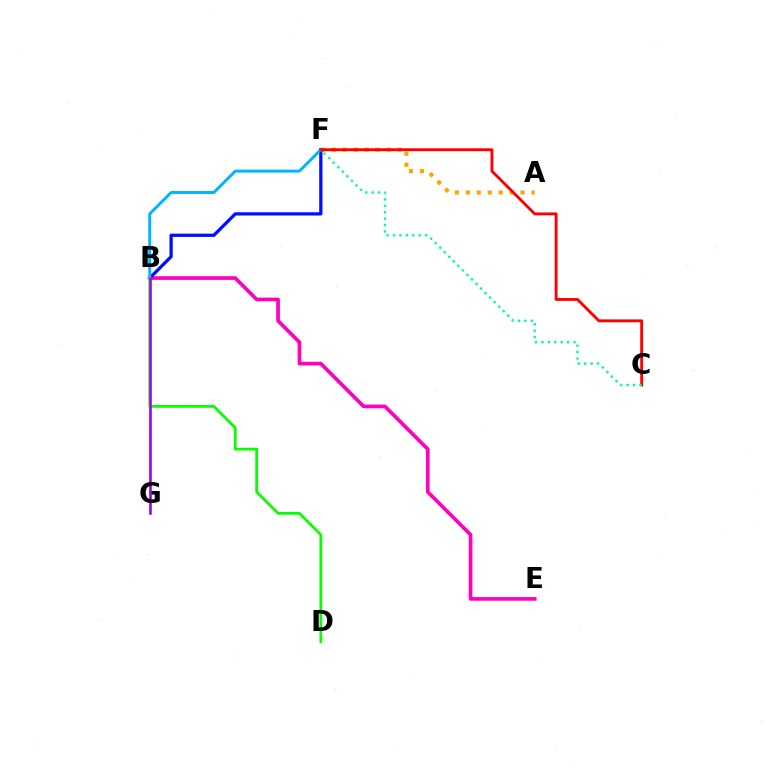{('B', 'E'): [{'color': '#ff00bd', 'line_style': 'solid', 'thickness': 2.65}], ('A', 'F'): [{'color': '#ffa500', 'line_style': 'dotted', 'thickness': 2.97}], ('B', 'F'): [{'color': '#0010ff', 'line_style': 'solid', 'thickness': 2.35}, {'color': '#00b5ff', 'line_style': 'solid', 'thickness': 2.12}], ('B', 'D'): [{'color': '#08ff00', 'line_style': 'solid', 'thickness': 1.98}], ('B', 'G'): [{'color': '#b3ff00', 'line_style': 'solid', 'thickness': 1.74}, {'color': '#9b00ff', 'line_style': 'solid', 'thickness': 1.85}], ('C', 'F'): [{'color': '#ff0000', 'line_style': 'solid', 'thickness': 2.07}, {'color': '#00ff9d', 'line_style': 'dotted', 'thickness': 1.74}]}